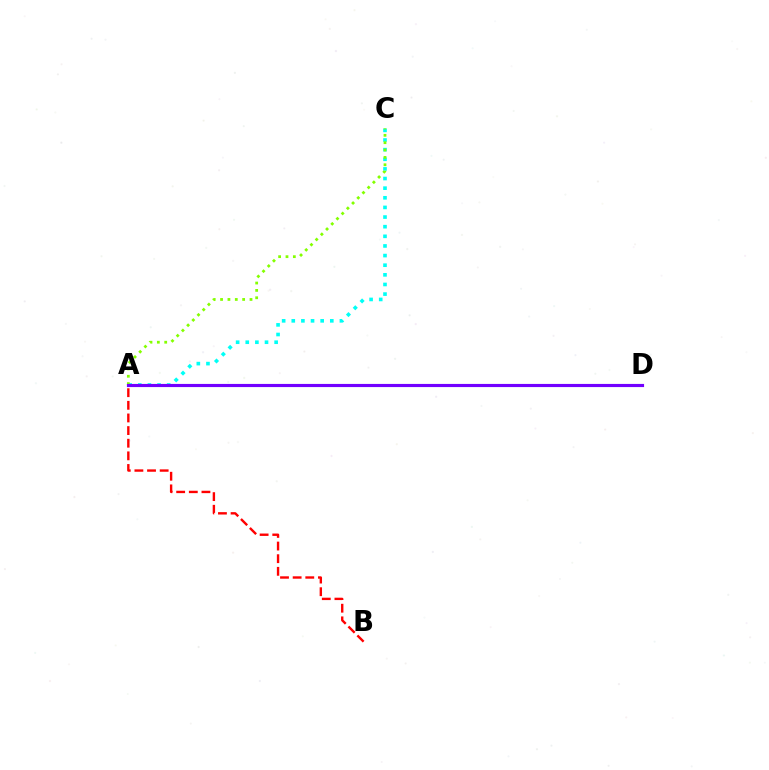{('A', 'C'): [{'color': '#00fff6', 'line_style': 'dotted', 'thickness': 2.62}, {'color': '#84ff00', 'line_style': 'dotted', 'thickness': 2.0}], ('A', 'B'): [{'color': '#ff0000', 'line_style': 'dashed', 'thickness': 1.72}], ('A', 'D'): [{'color': '#7200ff', 'line_style': 'solid', 'thickness': 2.27}]}